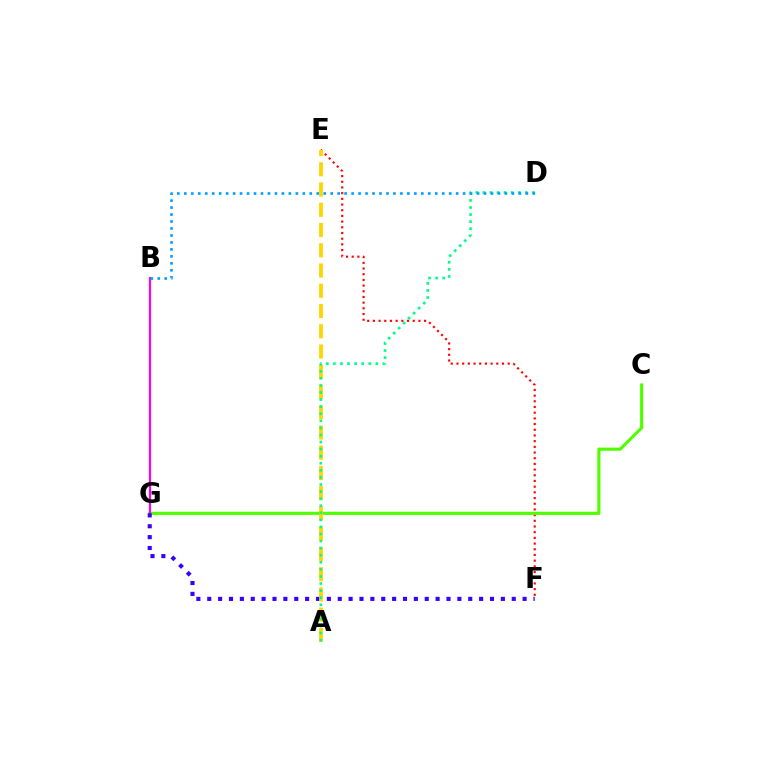{('E', 'F'): [{'color': '#ff0000', 'line_style': 'dotted', 'thickness': 1.55}], ('C', 'G'): [{'color': '#4fff00', 'line_style': 'solid', 'thickness': 2.28}], ('B', 'G'): [{'color': '#ff00ed', 'line_style': 'solid', 'thickness': 1.58}], ('F', 'G'): [{'color': '#3700ff', 'line_style': 'dotted', 'thickness': 2.95}], ('A', 'E'): [{'color': '#ffd500', 'line_style': 'dashed', 'thickness': 2.75}], ('A', 'D'): [{'color': '#00ff86', 'line_style': 'dotted', 'thickness': 1.92}], ('B', 'D'): [{'color': '#009eff', 'line_style': 'dotted', 'thickness': 1.89}]}